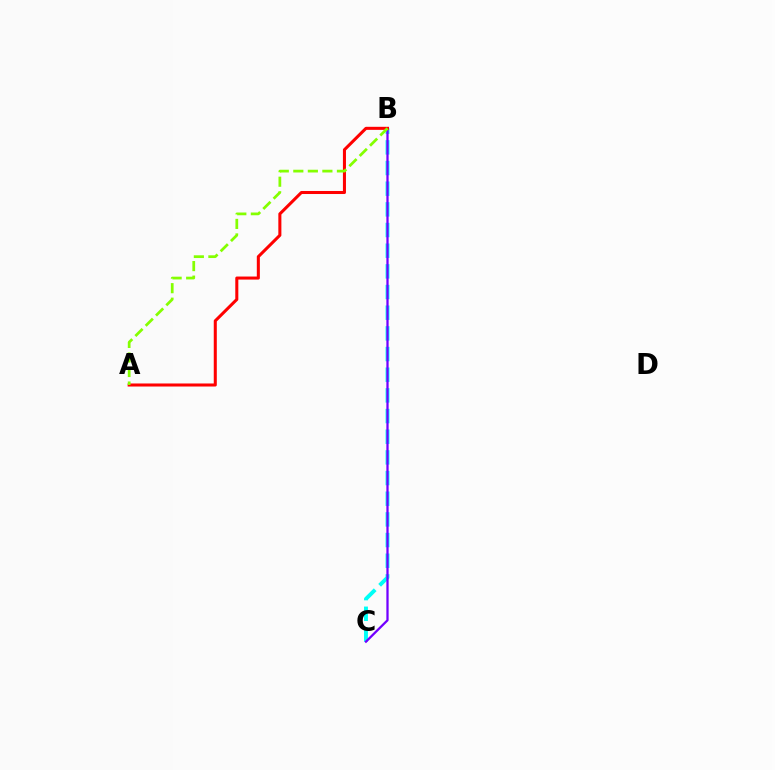{('B', 'C'): [{'color': '#00fff6', 'line_style': 'dashed', 'thickness': 2.81}, {'color': '#7200ff', 'line_style': 'solid', 'thickness': 1.63}], ('A', 'B'): [{'color': '#ff0000', 'line_style': 'solid', 'thickness': 2.19}, {'color': '#84ff00', 'line_style': 'dashed', 'thickness': 1.97}]}